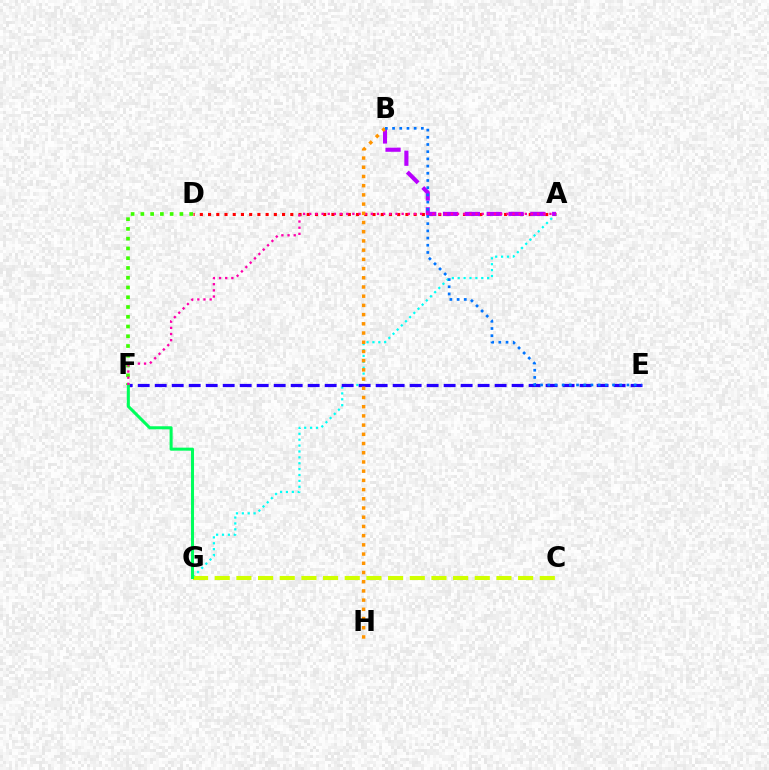{('A', 'D'): [{'color': '#ff0000', 'line_style': 'dotted', 'thickness': 2.23}], ('A', 'G'): [{'color': '#00fff6', 'line_style': 'dotted', 'thickness': 1.6}], ('A', 'B'): [{'color': '#b900ff', 'line_style': 'dashed', 'thickness': 2.97}], ('E', 'F'): [{'color': '#2500ff', 'line_style': 'dashed', 'thickness': 2.31}], ('C', 'G'): [{'color': '#d1ff00', 'line_style': 'dashed', 'thickness': 2.94}], ('D', 'F'): [{'color': '#3dff00', 'line_style': 'dotted', 'thickness': 2.65}], ('F', 'G'): [{'color': '#00ff5c', 'line_style': 'solid', 'thickness': 2.19}], ('A', 'F'): [{'color': '#ff00ac', 'line_style': 'dotted', 'thickness': 1.67}], ('B', 'H'): [{'color': '#ff9400', 'line_style': 'dotted', 'thickness': 2.5}], ('B', 'E'): [{'color': '#0074ff', 'line_style': 'dotted', 'thickness': 1.96}]}